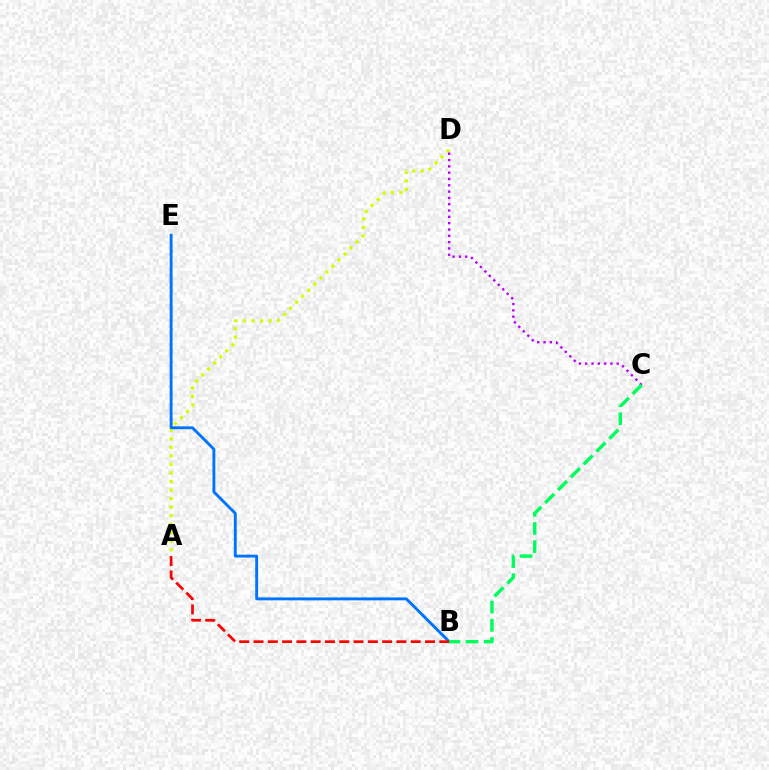{('A', 'D'): [{'color': '#d1ff00', 'line_style': 'dotted', 'thickness': 2.32}], ('B', 'E'): [{'color': '#0074ff', 'line_style': 'solid', 'thickness': 2.08}], ('A', 'B'): [{'color': '#ff0000', 'line_style': 'dashed', 'thickness': 1.94}], ('C', 'D'): [{'color': '#b900ff', 'line_style': 'dotted', 'thickness': 1.72}], ('B', 'C'): [{'color': '#00ff5c', 'line_style': 'dashed', 'thickness': 2.47}]}